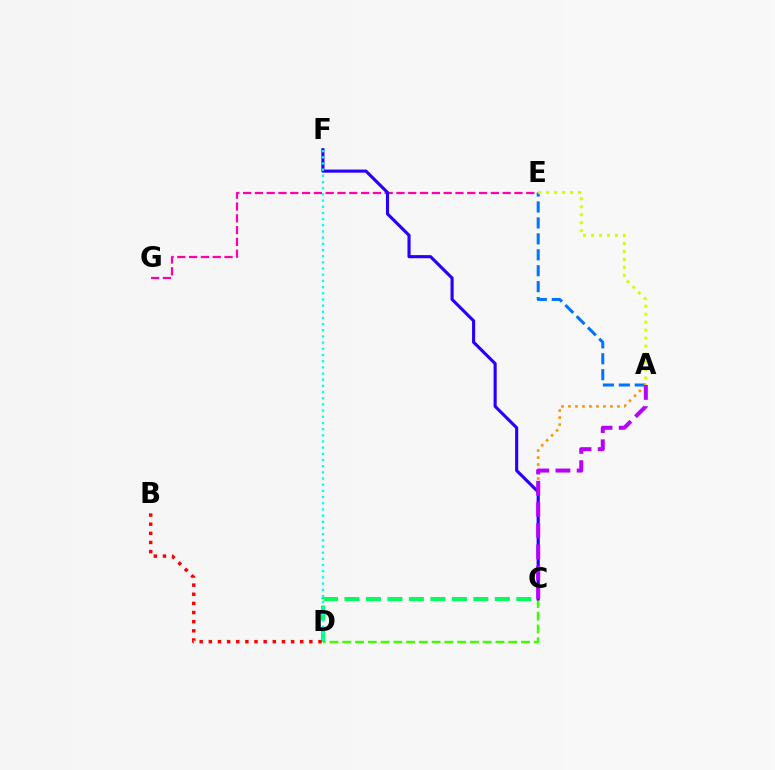{('C', 'D'): [{'color': '#3dff00', 'line_style': 'dashed', 'thickness': 1.73}, {'color': '#00ff5c', 'line_style': 'dashed', 'thickness': 2.92}], ('E', 'G'): [{'color': '#ff00ac', 'line_style': 'dashed', 'thickness': 1.6}], ('A', 'E'): [{'color': '#0074ff', 'line_style': 'dashed', 'thickness': 2.16}, {'color': '#d1ff00', 'line_style': 'dotted', 'thickness': 2.17}], ('A', 'C'): [{'color': '#ff9400', 'line_style': 'dotted', 'thickness': 1.9}, {'color': '#b900ff', 'line_style': 'dashed', 'thickness': 2.88}], ('C', 'F'): [{'color': '#2500ff', 'line_style': 'solid', 'thickness': 2.24}], ('D', 'F'): [{'color': '#00fff6', 'line_style': 'dotted', 'thickness': 1.68}], ('B', 'D'): [{'color': '#ff0000', 'line_style': 'dotted', 'thickness': 2.48}]}